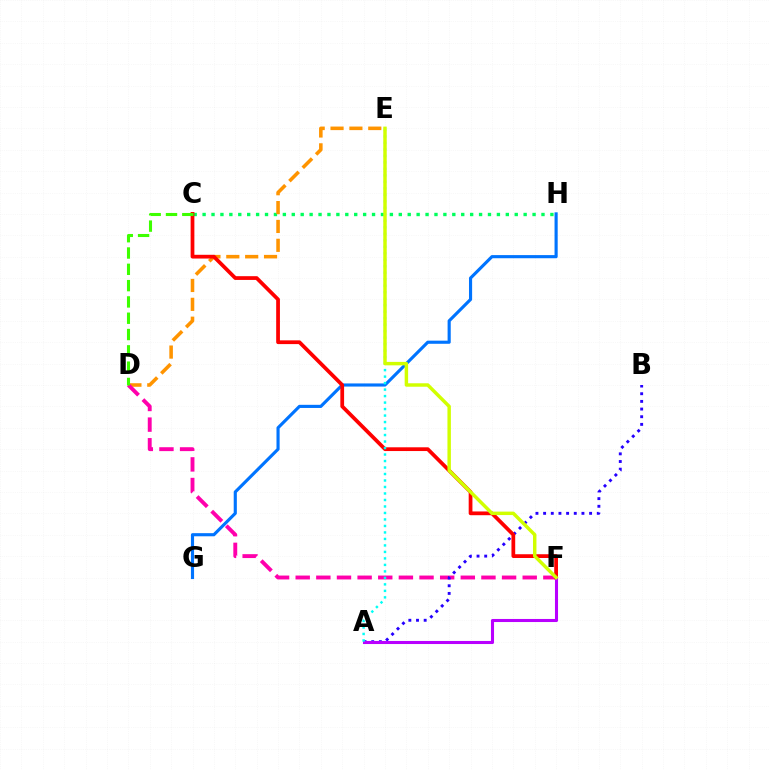{('C', 'H'): [{'color': '#00ff5c', 'line_style': 'dotted', 'thickness': 2.42}], ('D', 'E'): [{'color': '#ff9400', 'line_style': 'dashed', 'thickness': 2.56}], ('D', 'F'): [{'color': '#ff00ac', 'line_style': 'dashed', 'thickness': 2.8}], ('A', 'B'): [{'color': '#2500ff', 'line_style': 'dotted', 'thickness': 2.08}], ('G', 'H'): [{'color': '#0074ff', 'line_style': 'solid', 'thickness': 2.26}], ('C', 'F'): [{'color': '#ff0000', 'line_style': 'solid', 'thickness': 2.7}], ('C', 'D'): [{'color': '#3dff00', 'line_style': 'dashed', 'thickness': 2.21}], ('A', 'F'): [{'color': '#b900ff', 'line_style': 'solid', 'thickness': 2.21}], ('A', 'E'): [{'color': '#00fff6', 'line_style': 'dotted', 'thickness': 1.76}], ('E', 'F'): [{'color': '#d1ff00', 'line_style': 'solid', 'thickness': 2.48}]}